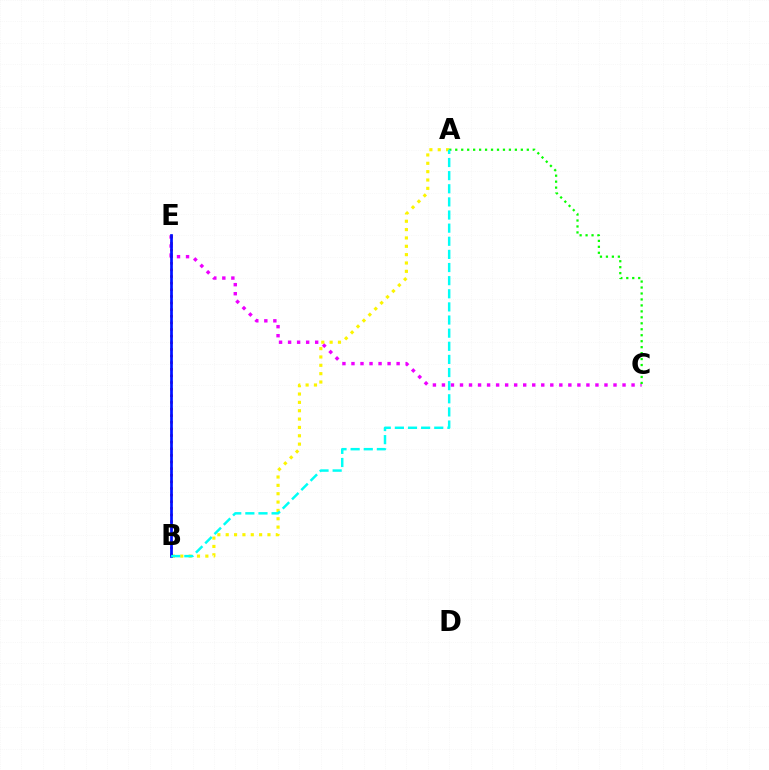{('C', 'E'): [{'color': '#ee00ff', 'line_style': 'dotted', 'thickness': 2.45}], ('A', 'B'): [{'color': '#fcf500', 'line_style': 'dotted', 'thickness': 2.27}, {'color': '#00fff6', 'line_style': 'dashed', 'thickness': 1.78}], ('B', 'E'): [{'color': '#ff0000', 'line_style': 'dotted', 'thickness': 1.8}, {'color': '#0010ff', 'line_style': 'solid', 'thickness': 1.96}], ('A', 'C'): [{'color': '#08ff00', 'line_style': 'dotted', 'thickness': 1.62}]}